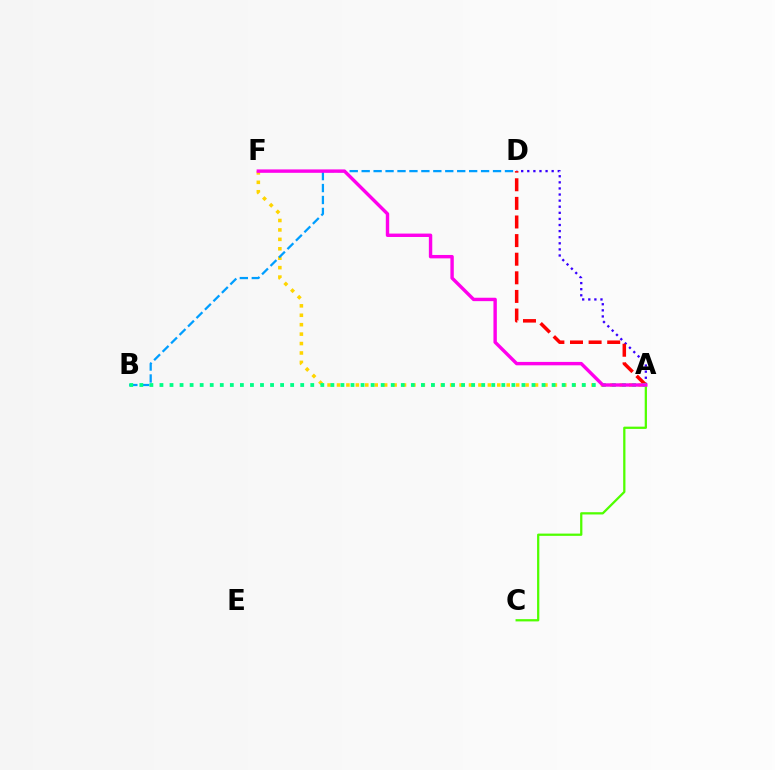{('A', 'F'): [{'color': '#ffd500', 'line_style': 'dotted', 'thickness': 2.56}, {'color': '#ff00ed', 'line_style': 'solid', 'thickness': 2.45}], ('B', 'D'): [{'color': '#009eff', 'line_style': 'dashed', 'thickness': 1.62}], ('A', 'D'): [{'color': '#3700ff', 'line_style': 'dotted', 'thickness': 1.66}, {'color': '#ff0000', 'line_style': 'dashed', 'thickness': 2.53}], ('A', 'C'): [{'color': '#4fff00', 'line_style': 'solid', 'thickness': 1.63}], ('A', 'B'): [{'color': '#00ff86', 'line_style': 'dotted', 'thickness': 2.73}]}